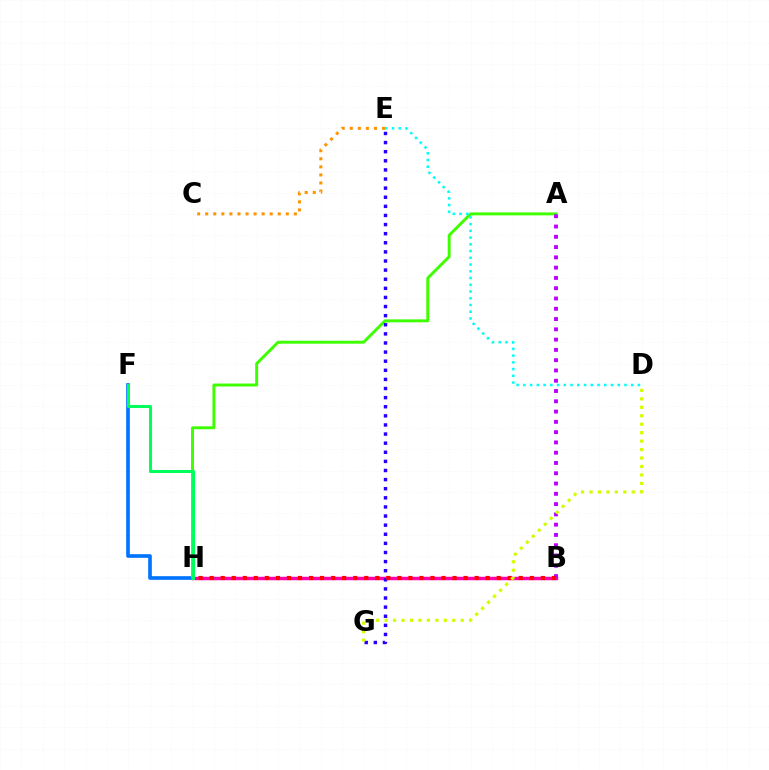{('F', 'H'): [{'color': '#0074ff', 'line_style': 'solid', 'thickness': 2.63}, {'color': '#00ff5c', 'line_style': 'solid', 'thickness': 2.2}], ('A', 'H'): [{'color': '#3dff00', 'line_style': 'solid', 'thickness': 2.1}], ('C', 'E'): [{'color': '#ff9400', 'line_style': 'dotted', 'thickness': 2.19}], ('B', 'H'): [{'color': '#ff00ac', 'line_style': 'solid', 'thickness': 2.49}, {'color': '#ff0000', 'line_style': 'dotted', 'thickness': 3.0}], ('A', 'B'): [{'color': '#b900ff', 'line_style': 'dotted', 'thickness': 2.79}], ('E', 'G'): [{'color': '#2500ff', 'line_style': 'dotted', 'thickness': 2.47}], ('D', 'G'): [{'color': '#d1ff00', 'line_style': 'dotted', 'thickness': 2.3}], ('D', 'E'): [{'color': '#00fff6', 'line_style': 'dotted', 'thickness': 1.83}]}